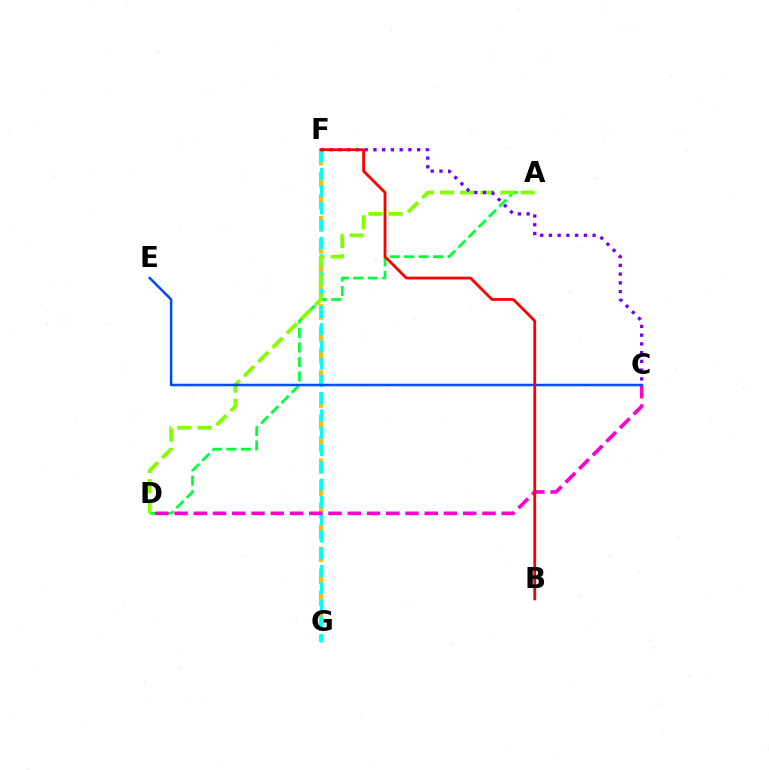{('F', 'G'): [{'color': '#ffbd00', 'line_style': 'dashed', 'thickness': 2.99}, {'color': '#00fff6', 'line_style': 'dashed', 'thickness': 2.35}], ('A', 'D'): [{'color': '#00ff39', 'line_style': 'dashed', 'thickness': 1.97}, {'color': '#84ff00', 'line_style': 'dashed', 'thickness': 2.74}], ('C', 'D'): [{'color': '#ff00cf', 'line_style': 'dashed', 'thickness': 2.61}], ('C', 'E'): [{'color': '#004bff', 'line_style': 'solid', 'thickness': 1.81}], ('C', 'F'): [{'color': '#7200ff', 'line_style': 'dotted', 'thickness': 2.37}], ('B', 'F'): [{'color': '#ff0000', 'line_style': 'solid', 'thickness': 2.01}]}